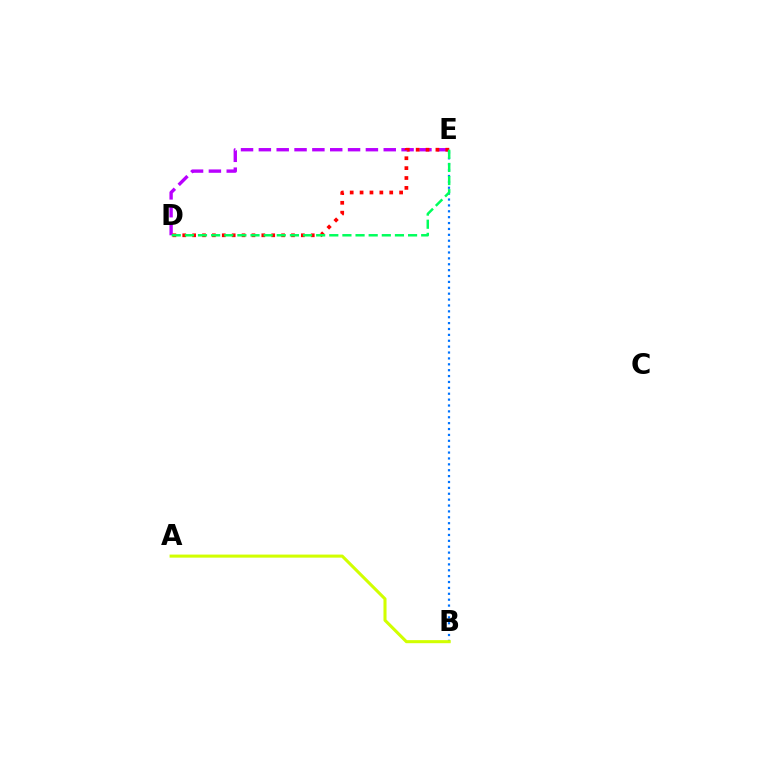{('D', 'E'): [{'color': '#b900ff', 'line_style': 'dashed', 'thickness': 2.42}, {'color': '#ff0000', 'line_style': 'dotted', 'thickness': 2.69}, {'color': '#00ff5c', 'line_style': 'dashed', 'thickness': 1.78}], ('B', 'E'): [{'color': '#0074ff', 'line_style': 'dotted', 'thickness': 1.6}], ('A', 'B'): [{'color': '#d1ff00', 'line_style': 'solid', 'thickness': 2.21}]}